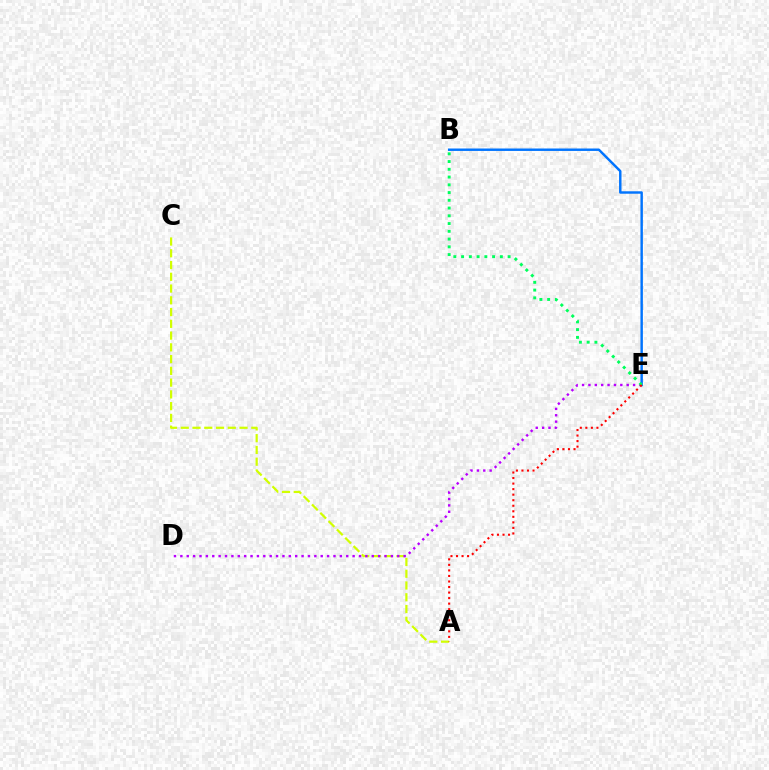{('A', 'C'): [{'color': '#d1ff00', 'line_style': 'dashed', 'thickness': 1.6}], ('D', 'E'): [{'color': '#b900ff', 'line_style': 'dotted', 'thickness': 1.73}], ('B', 'E'): [{'color': '#0074ff', 'line_style': 'solid', 'thickness': 1.75}, {'color': '#00ff5c', 'line_style': 'dotted', 'thickness': 2.11}], ('A', 'E'): [{'color': '#ff0000', 'line_style': 'dotted', 'thickness': 1.5}]}